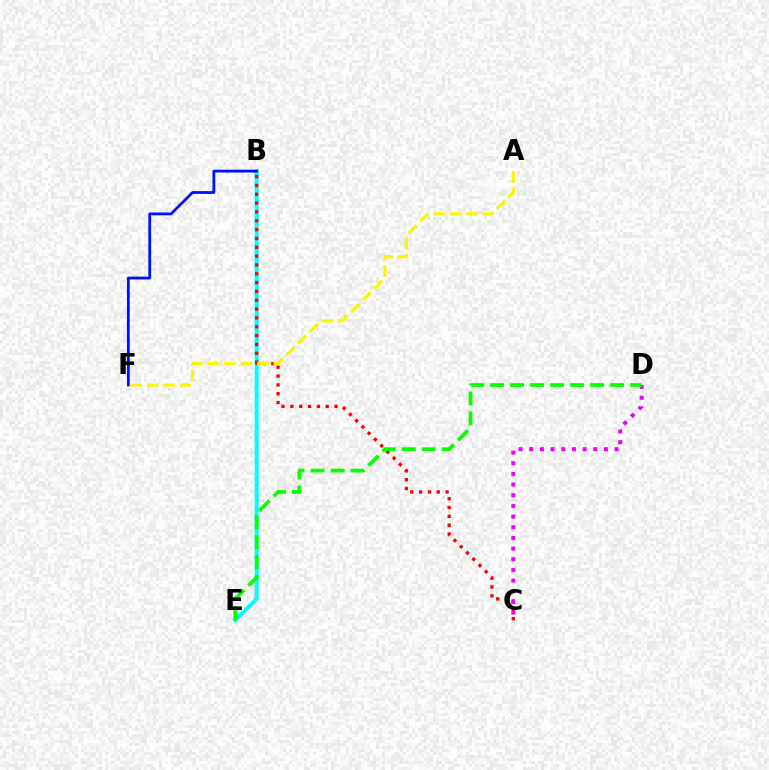{('B', 'E'): [{'color': '#00fff6', 'line_style': 'solid', 'thickness': 2.86}], ('B', 'C'): [{'color': '#ff0000', 'line_style': 'dotted', 'thickness': 2.4}], ('B', 'F'): [{'color': '#0010ff', 'line_style': 'solid', 'thickness': 2.02}], ('C', 'D'): [{'color': '#ee00ff', 'line_style': 'dotted', 'thickness': 2.9}], ('D', 'E'): [{'color': '#08ff00', 'line_style': 'dashed', 'thickness': 2.72}], ('A', 'F'): [{'color': '#fcf500', 'line_style': 'dashed', 'thickness': 2.24}]}